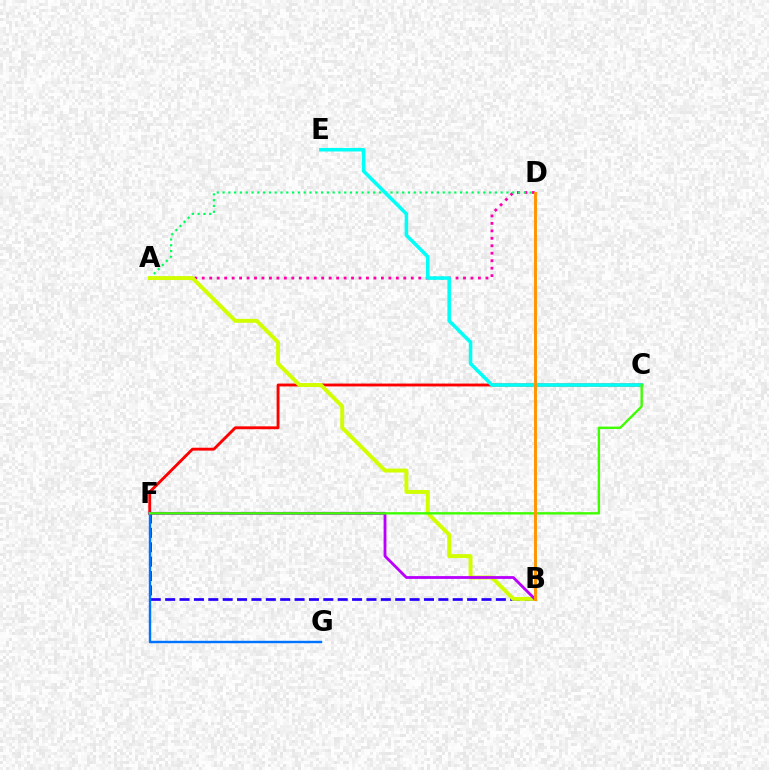{('A', 'D'): [{'color': '#ff00ac', 'line_style': 'dotted', 'thickness': 2.03}, {'color': '#00ff5c', 'line_style': 'dotted', 'thickness': 1.57}], ('C', 'F'): [{'color': '#ff0000', 'line_style': 'solid', 'thickness': 2.06}, {'color': '#3dff00', 'line_style': 'solid', 'thickness': 1.71}], ('B', 'F'): [{'color': '#2500ff', 'line_style': 'dashed', 'thickness': 1.95}, {'color': '#b900ff', 'line_style': 'solid', 'thickness': 2.02}], ('F', 'G'): [{'color': '#0074ff', 'line_style': 'solid', 'thickness': 1.74}], ('A', 'B'): [{'color': '#d1ff00', 'line_style': 'solid', 'thickness': 2.83}], ('C', 'E'): [{'color': '#00fff6', 'line_style': 'solid', 'thickness': 2.55}], ('B', 'D'): [{'color': '#ff9400', 'line_style': 'solid', 'thickness': 2.1}]}